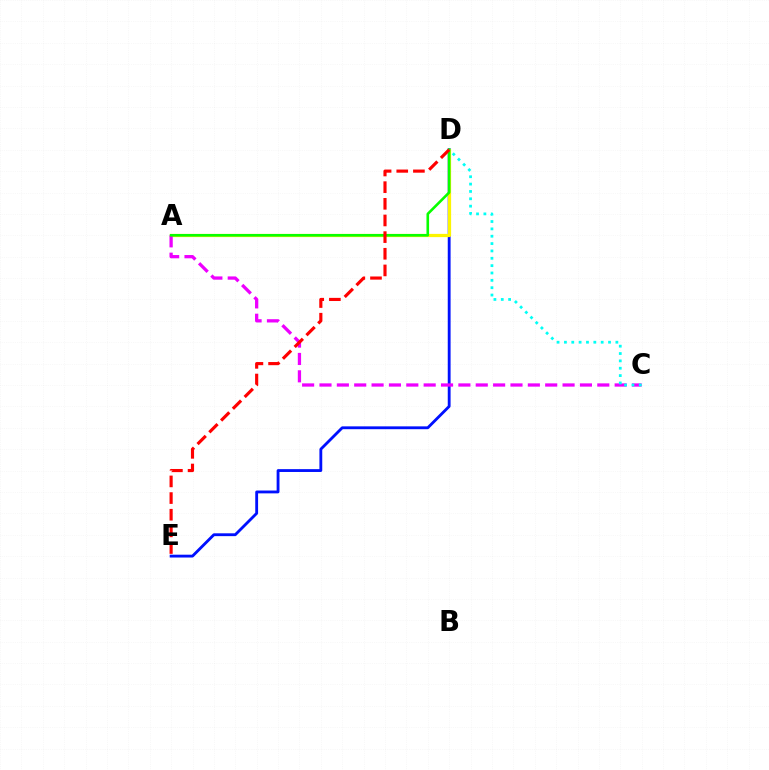{('D', 'E'): [{'color': '#0010ff', 'line_style': 'solid', 'thickness': 2.04}, {'color': '#ff0000', 'line_style': 'dashed', 'thickness': 2.26}], ('A', 'D'): [{'color': '#fcf500', 'line_style': 'solid', 'thickness': 2.32}, {'color': '#08ff00', 'line_style': 'solid', 'thickness': 1.88}], ('A', 'C'): [{'color': '#ee00ff', 'line_style': 'dashed', 'thickness': 2.36}], ('C', 'D'): [{'color': '#00fff6', 'line_style': 'dotted', 'thickness': 2.0}]}